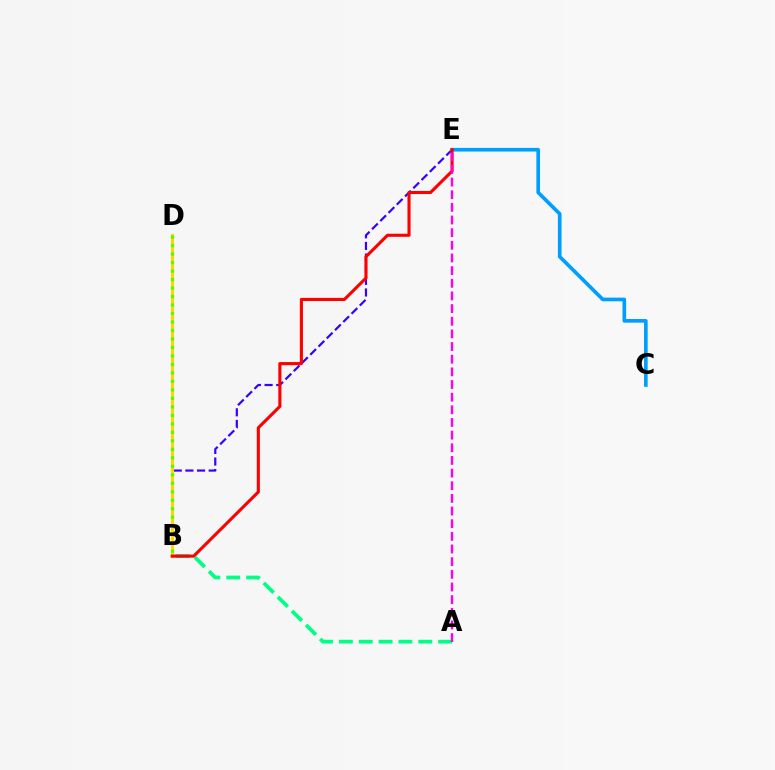{('B', 'E'): [{'color': '#3700ff', 'line_style': 'dashed', 'thickness': 1.58}, {'color': '#ff0000', 'line_style': 'solid', 'thickness': 2.23}], ('C', 'E'): [{'color': '#009eff', 'line_style': 'solid', 'thickness': 2.63}], ('B', 'D'): [{'color': '#ffd500', 'line_style': 'solid', 'thickness': 2.22}, {'color': '#4fff00', 'line_style': 'dotted', 'thickness': 2.31}], ('A', 'B'): [{'color': '#00ff86', 'line_style': 'dashed', 'thickness': 2.7}], ('A', 'E'): [{'color': '#ff00ed', 'line_style': 'dashed', 'thickness': 1.72}]}